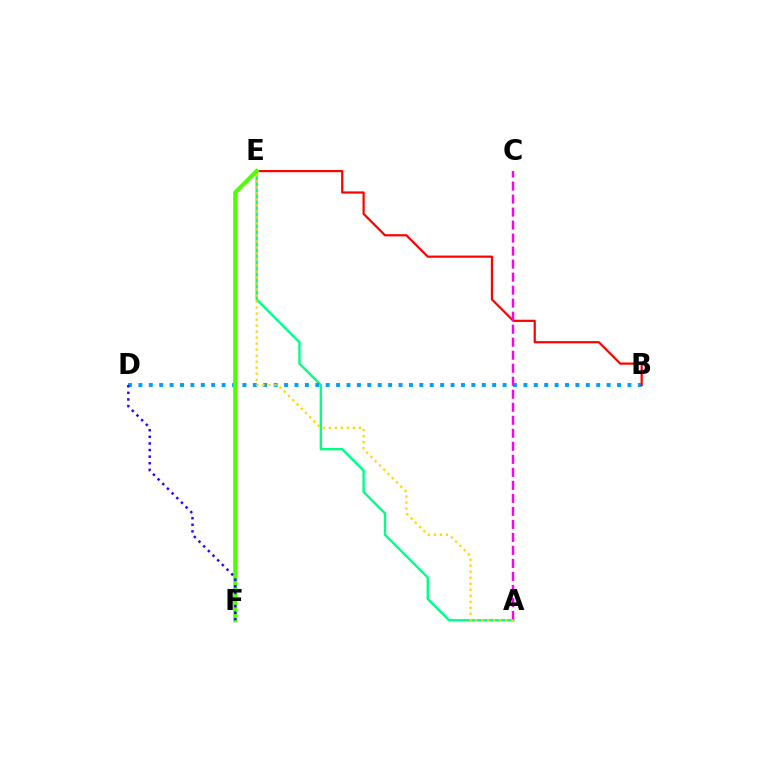{('A', 'E'): [{'color': '#00ff86', 'line_style': 'solid', 'thickness': 1.72}, {'color': '#ffd500', 'line_style': 'dotted', 'thickness': 1.63}], ('B', 'D'): [{'color': '#009eff', 'line_style': 'dotted', 'thickness': 2.83}], ('B', 'E'): [{'color': '#ff0000', 'line_style': 'solid', 'thickness': 1.59}], ('E', 'F'): [{'color': '#4fff00', 'line_style': 'solid', 'thickness': 3.0}], ('A', 'C'): [{'color': '#ff00ed', 'line_style': 'dashed', 'thickness': 1.77}], ('D', 'F'): [{'color': '#3700ff', 'line_style': 'dotted', 'thickness': 1.79}]}